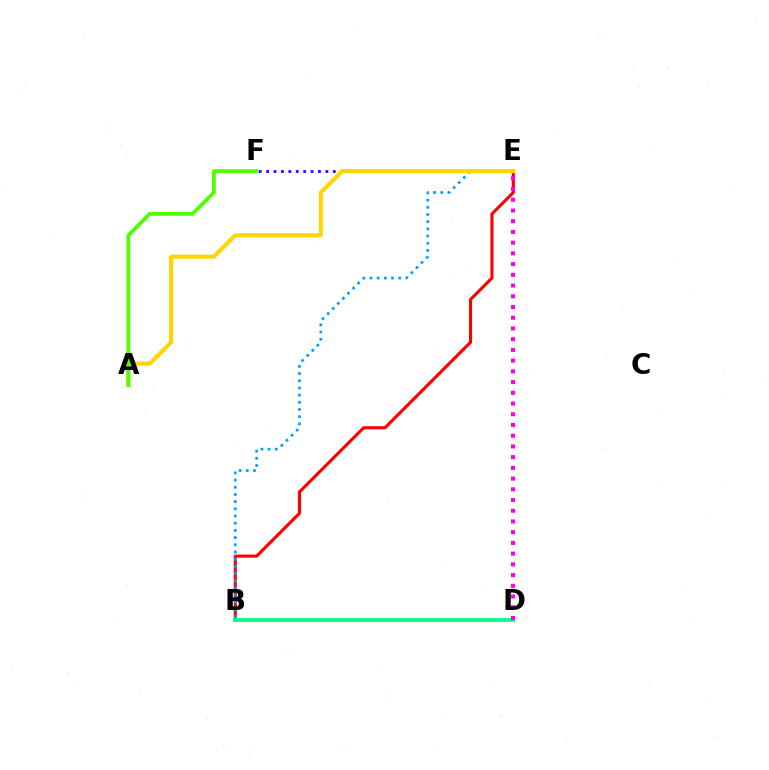{('B', 'E'): [{'color': '#ff0000', 'line_style': 'solid', 'thickness': 2.23}, {'color': '#009eff', 'line_style': 'dotted', 'thickness': 1.95}], ('B', 'D'): [{'color': '#00ff86', 'line_style': 'solid', 'thickness': 2.69}], ('E', 'F'): [{'color': '#3700ff', 'line_style': 'dotted', 'thickness': 2.01}], ('D', 'E'): [{'color': '#ff00ed', 'line_style': 'dotted', 'thickness': 2.91}], ('A', 'E'): [{'color': '#ffd500', 'line_style': 'solid', 'thickness': 2.96}], ('A', 'F'): [{'color': '#4fff00', 'line_style': 'solid', 'thickness': 2.73}]}